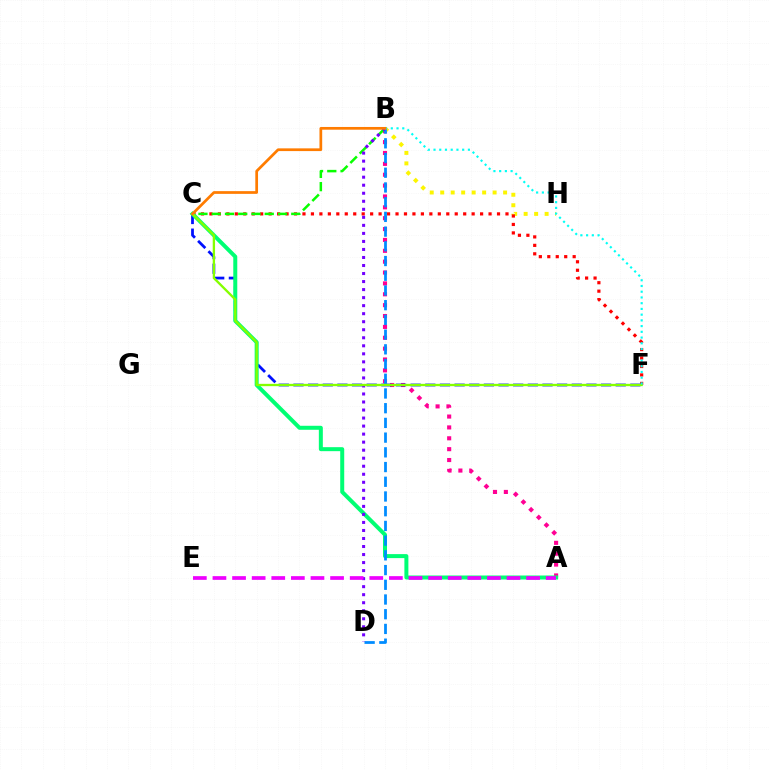{('A', 'B'): [{'color': '#ff0094', 'line_style': 'dotted', 'thickness': 2.95}], ('B', 'H'): [{'color': '#fcf500', 'line_style': 'dotted', 'thickness': 2.85}], ('C', 'F'): [{'color': '#0010ff', 'line_style': 'dashed', 'thickness': 1.99}, {'color': '#ff0000', 'line_style': 'dotted', 'thickness': 2.3}, {'color': '#84ff00', 'line_style': 'solid', 'thickness': 1.67}], ('B', 'C'): [{'color': '#08ff00', 'line_style': 'dashed', 'thickness': 1.8}, {'color': '#ff7c00', 'line_style': 'solid', 'thickness': 1.96}], ('A', 'C'): [{'color': '#00ff74', 'line_style': 'solid', 'thickness': 2.88}], ('B', 'D'): [{'color': '#008cff', 'line_style': 'dashed', 'thickness': 2.0}, {'color': '#7200ff', 'line_style': 'dotted', 'thickness': 2.18}], ('B', 'F'): [{'color': '#00fff6', 'line_style': 'dotted', 'thickness': 1.56}], ('A', 'E'): [{'color': '#ee00ff', 'line_style': 'dashed', 'thickness': 2.66}]}